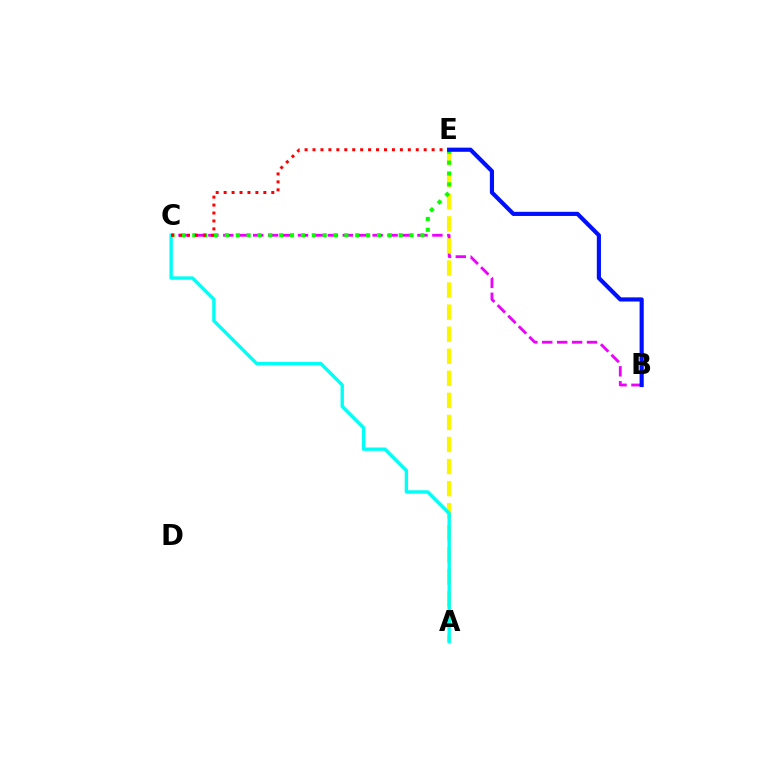{('B', 'C'): [{'color': '#ee00ff', 'line_style': 'dashed', 'thickness': 2.03}], ('A', 'E'): [{'color': '#fcf500', 'line_style': 'dashed', 'thickness': 3.0}], ('A', 'C'): [{'color': '#00fff6', 'line_style': 'solid', 'thickness': 2.43}], ('C', 'E'): [{'color': '#08ff00', 'line_style': 'dotted', 'thickness': 2.95}, {'color': '#ff0000', 'line_style': 'dotted', 'thickness': 2.16}], ('B', 'E'): [{'color': '#0010ff', 'line_style': 'solid', 'thickness': 2.99}]}